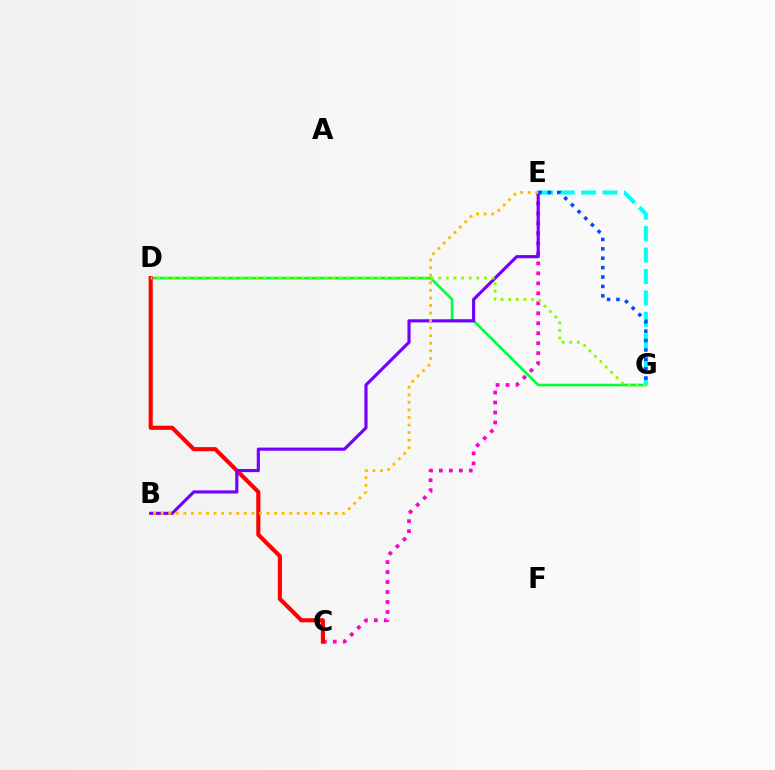{('D', 'G'): [{'color': '#00ff39', 'line_style': 'solid', 'thickness': 1.87}, {'color': '#84ff00', 'line_style': 'dotted', 'thickness': 2.07}], ('C', 'E'): [{'color': '#ff00cf', 'line_style': 'dotted', 'thickness': 2.71}], ('E', 'G'): [{'color': '#00fff6', 'line_style': 'dashed', 'thickness': 2.91}, {'color': '#004bff', 'line_style': 'dotted', 'thickness': 2.55}], ('C', 'D'): [{'color': '#ff0000', 'line_style': 'solid', 'thickness': 2.97}], ('B', 'E'): [{'color': '#7200ff', 'line_style': 'solid', 'thickness': 2.26}, {'color': '#ffbd00', 'line_style': 'dotted', 'thickness': 2.05}]}